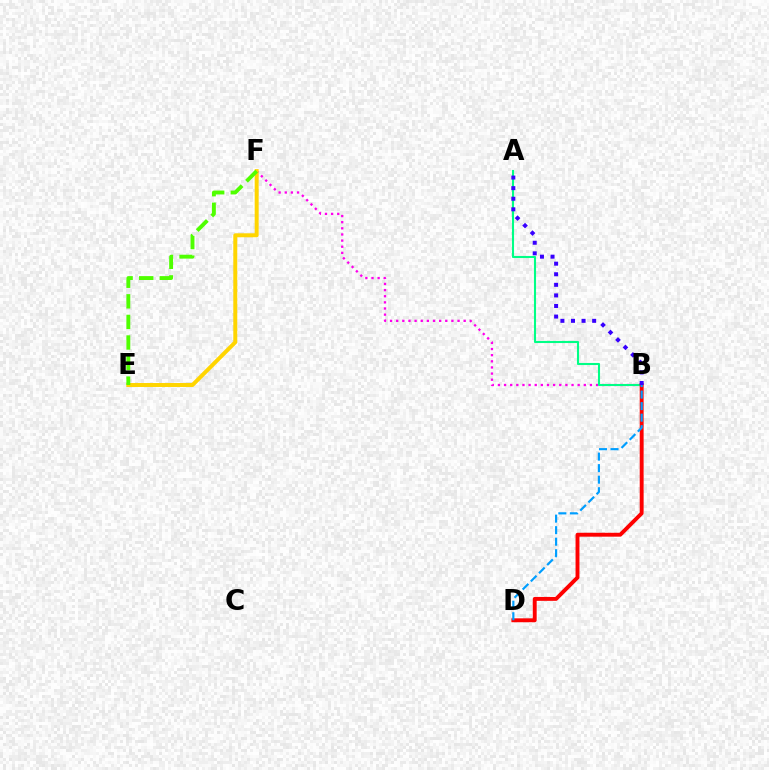{('B', 'F'): [{'color': '#ff00ed', 'line_style': 'dotted', 'thickness': 1.67}], ('A', 'B'): [{'color': '#00ff86', 'line_style': 'solid', 'thickness': 1.51}, {'color': '#3700ff', 'line_style': 'dotted', 'thickness': 2.87}], ('B', 'D'): [{'color': '#ff0000', 'line_style': 'solid', 'thickness': 2.8}, {'color': '#009eff', 'line_style': 'dashed', 'thickness': 1.57}], ('E', 'F'): [{'color': '#ffd500', 'line_style': 'solid', 'thickness': 2.86}, {'color': '#4fff00', 'line_style': 'dashed', 'thickness': 2.79}]}